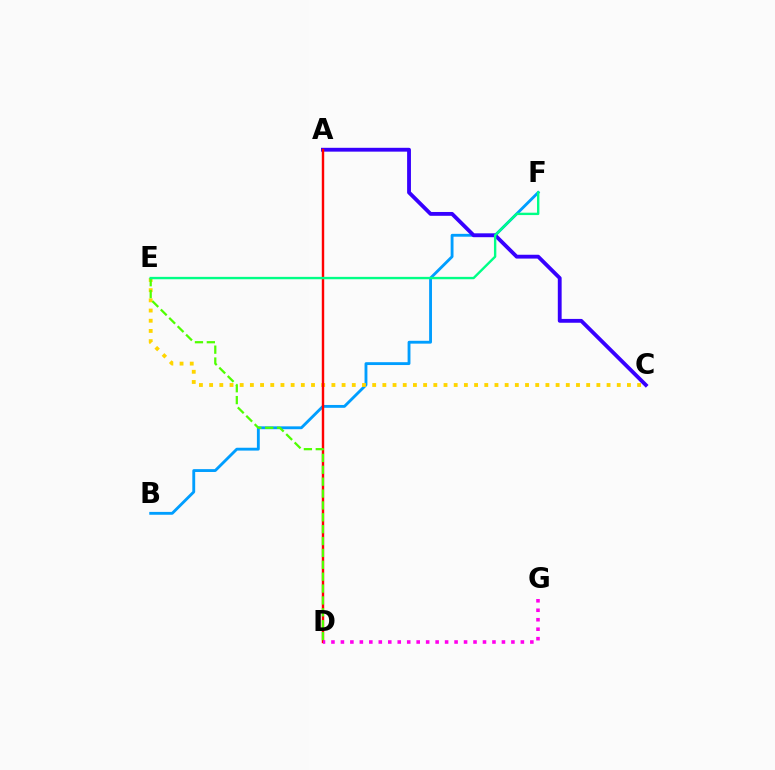{('B', 'F'): [{'color': '#009eff', 'line_style': 'solid', 'thickness': 2.05}], ('A', 'C'): [{'color': '#3700ff', 'line_style': 'solid', 'thickness': 2.76}], ('C', 'E'): [{'color': '#ffd500', 'line_style': 'dotted', 'thickness': 2.77}], ('A', 'D'): [{'color': '#ff0000', 'line_style': 'solid', 'thickness': 1.74}], ('D', 'E'): [{'color': '#4fff00', 'line_style': 'dashed', 'thickness': 1.61}], ('E', 'F'): [{'color': '#00ff86', 'line_style': 'solid', 'thickness': 1.71}], ('D', 'G'): [{'color': '#ff00ed', 'line_style': 'dotted', 'thickness': 2.57}]}